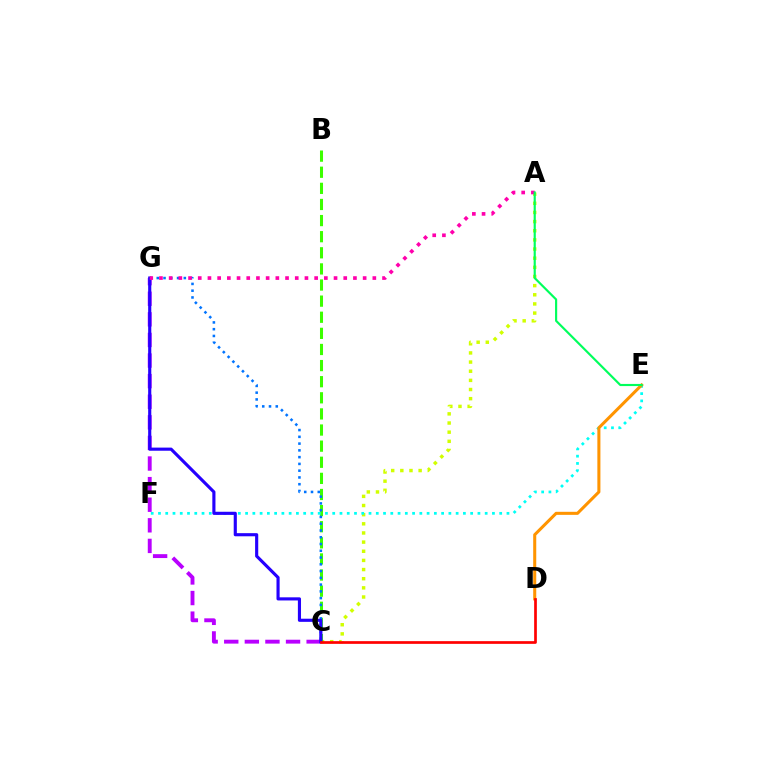{('A', 'C'): [{'color': '#d1ff00', 'line_style': 'dotted', 'thickness': 2.49}], ('C', 'G'): [{'color': '#b900ff', 'line_style': 'dashed', 'thickness': 2.8}, {'color': '#0074ff', 'line_style': 'dotted', 'thickness': 1.84}, {'color': '#2500ff', 'line_style': 'solid', 'thickness': 2.26}], ('B', 'C'): [{'color': '#3dff00', 'line_style': 'dashed', 'thickness': 2.19}], ('E', 'F'): [{'color': '#00fff6', 'line_style': 'dotted', 'thickness': 1.97}], ('D', 'E'): [{'color': '#ff9400', 'line_style': 'solid', 'thickness': 2.2}], ('A', 'G'): [{'color': '#ff00ac', 'line_style': 'dotted', 'thickness': 2.64}], ('C', 'D'): [{'color': '#ff0000', 'line_style': 'solid', 'thickness': 1.94}], ('A', 'E'): [{'color': '#00ff5c', 'line_style': 'solid', 'thickness': 1.55}]}